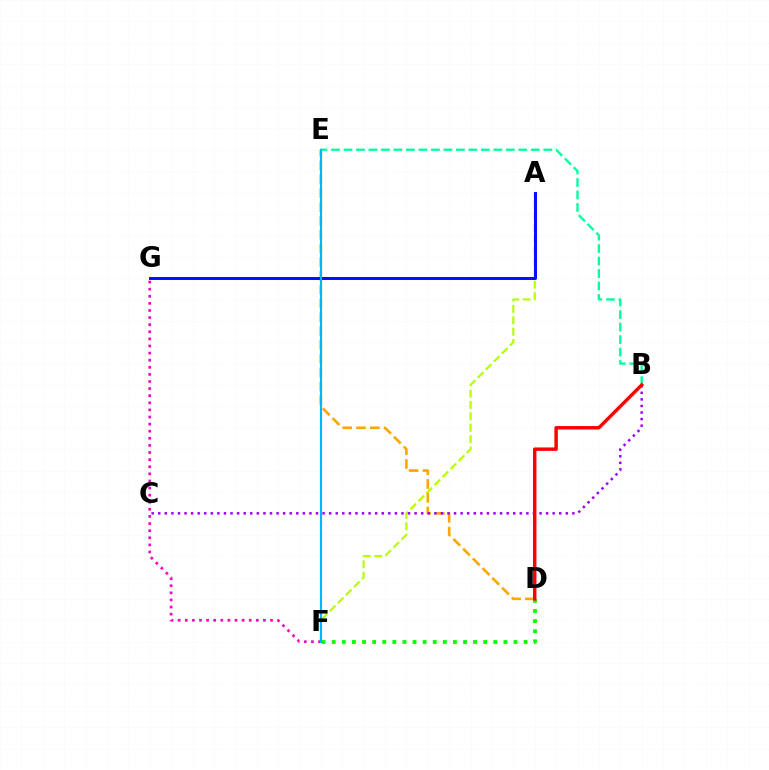{('D', 'F'): [{'color': '#08ff00', 'line_style': 'dotted', 'thickness': 2.74}], ('A', 'F'): [{'color': '#b3ff00', 'line_style': 'dashed', 'thickness': 1.55}], ('D', 'E'): [{'color': '#ffa500', 'line_style': 'dashed', 'thickness': 1.88}], ('B', 'C'): [{'color': '#9b00ff', 'line_style': 'dotted', 'thickness': 1.79}], ('A', 'G'): [{'color': '#0010ff', 'line_style': 'solid', 'thickness': 2.15}], ('F', 'G'): [{'color': '#ff00bd', 'line_style': 'dotted', 'thickness': 1.93}], ('B', 'E'): [{'color': '#00ff9d', 'line_style': 'dashed', 'thickness': 1.7}], ('E', 'F'): [{'color': '#00b5ff', 'line_style': 'solid', 'thickness': 1.56}], ('B', 'D'): [{'color': '#ff0000', 'line_style': 'solid', 'thickness': 2.47}]}